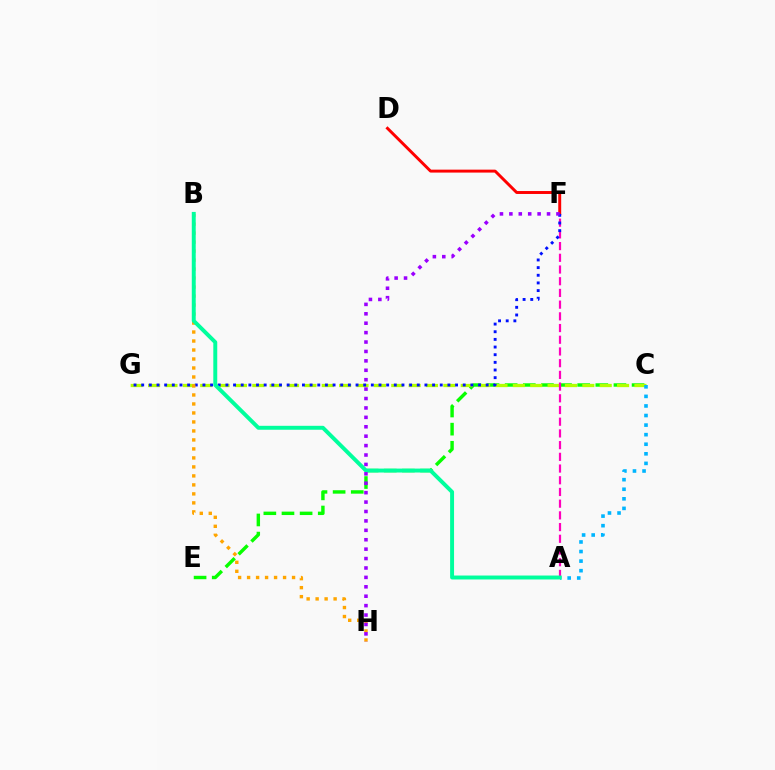{('C', 'E'): [{'color': '#08ff00', 'line_style': 'dashed', 'thickness': 2.46}], ('C', 'G'): [{'color': '#b3ff00', 'line_style': 'dashed', 'thickness': 2.36}], ('A', 'F'): [{'color': '#ff00bd', 'line_style': 'dashed', 'thickness': 1.59}], ('D', 'F'): [{'color': '#ff0000', 'line_style': 'solid', 'thickness': 2.11}], ('F', 'G'): [{'color': '#0010ff', 'line_style': 'dotted', 'thickness': 2.08}], ('A', 'C'): [{'color': '#00b5ff', 'line_style': 'dotted', 'thickness': 2.6}], ('B', 'H'): [{'color': '#ffa500', 'line_style': 'dotted', 'thickness': 2.44}], ('A', 'B'): [{'color': '#00ff9d', 'line_style': 'solid', 'thickness': 2.83}], ('F', 'H'): [{'color': '#9b00ff', 'line_style': 'dotted', 'thickness': 2.56}]}